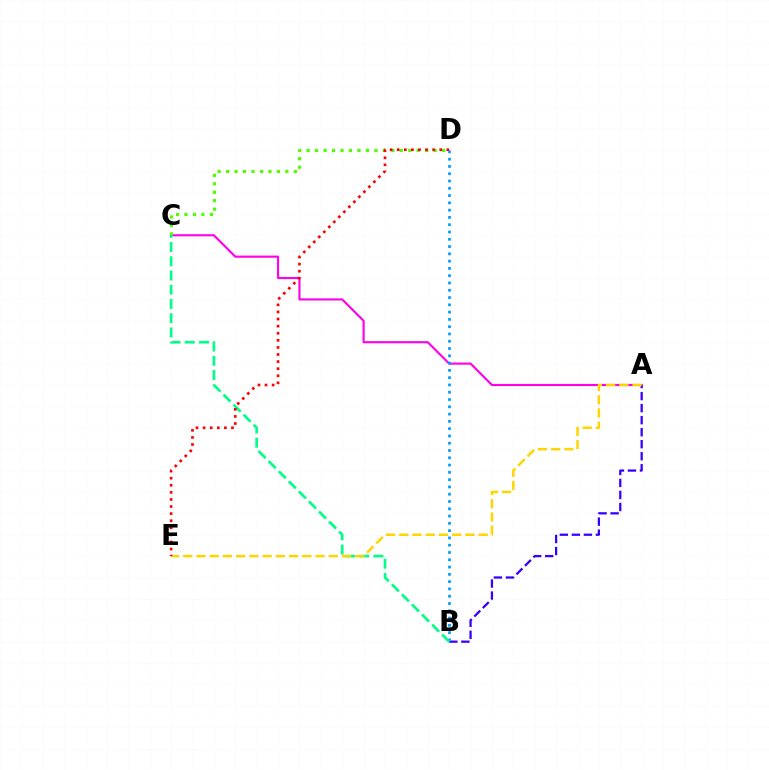{('A', 'C'): [{'color': '#ff00ed', 'line_style': 'solid', 'thickness': 1.54}], ('A', 'B'): [{'color': '#3700ff', 'line_style': 'dashed', 'thickness': 1.63}], ('C', 'D'): [{'color': '#4fff00', 'line_style': 'dotted', 'thickness': 2.3}], ('B', 'D'): [{'color': '#009eff', 'line_style': 'dotted', 'thickness': 1.98}], ('B', 'C'): [{'color': '#00ff86', 'line_style': 'dashed', 'thickness': 1.93}], ('A', 'E'): [{'color': '#ffd500', 'line_style': 'dashed', 'thickness': 1.8}], ('D', 'E'): [{'color': '#ff0000', 'line_style': 'dotted', 'thickness': 1.93}]}